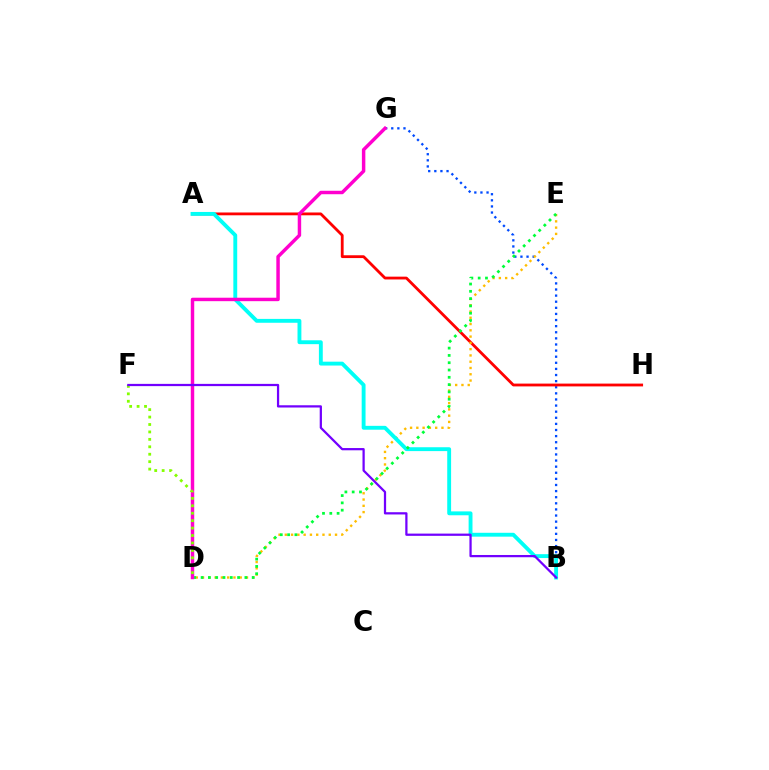{('B', 'G'): [{'color': '#004bff', 'line_style': 'dotted', 'thickness': 1.66}], ('A', 'H'): [{'color': '#ff0000', 'line_style': 'solid', 'thickness': 2.02}], ('D', 'E'): [{'color': '#ffbd00', 'line_style': 'dotted', 'thickness': 1.71}, {'color': '#00ff39', 'line_style': 'dotted', 'thickness': 1.98}], ('A', 'B'): [{'color': '#00fff6', 'line_style': 'solid', 'thickness': 2.78}], ('D', 'G'): [{'color': '#ff00cf', 'line_style': 'solid', 'thickness': 2.49}], ('D', 'F'): [{'color': '#84ff00', 'line_style': 'dotted', 'thickness': 2.02}], ('B', 'F'): [{'color': '#7200ff', 'line_style': 'solid', 'thickness': 1.62}]}